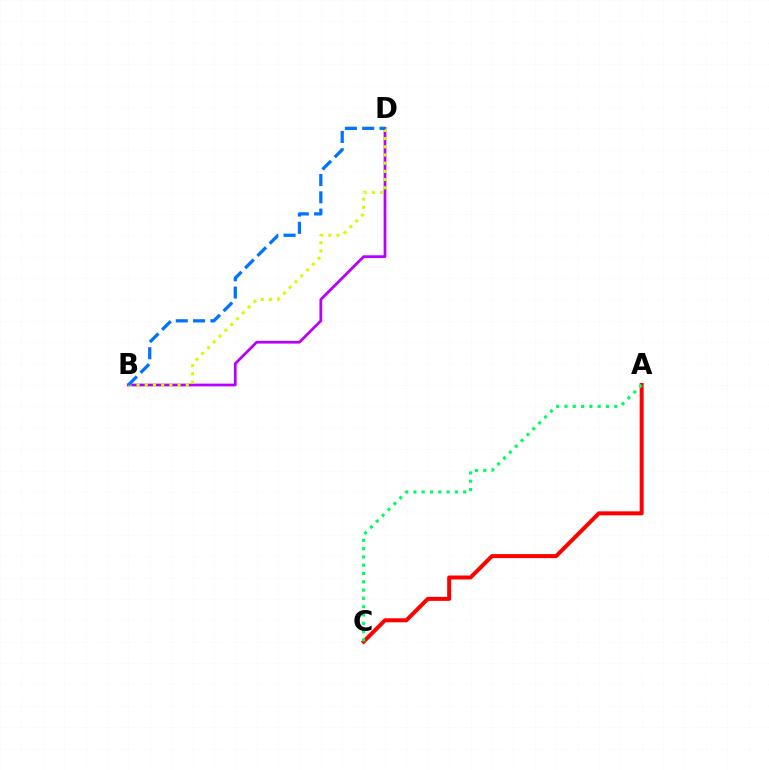{('A', 'C'): [{'color': '#ff0000', 'line_style': 'solid', 'thickness': 2.88}, {'color': '#00ff5c', 'line_style': 'dotted', 'thickness': 2.25}], ('B', 'D'): [{'color': '#b900ff', 'line_style': 'solid', 'thickness': 1.99}, {'color': '#d1ff00', 'line_style': 'dotted', 'thickness': 2.23}, {'color': '#0074ff', 'line_style': 'dashed', 'thickness': 2.35}]}